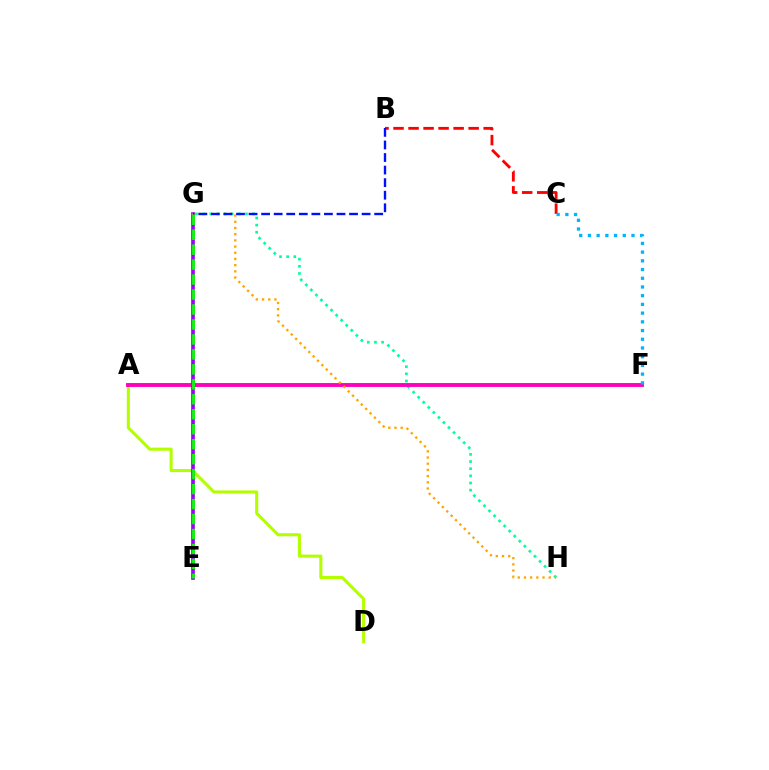{('G', 'H'): [{'color': '#00ff9d', 'line_style': 'dotted', 'thickness': 1.94}, {'color': '#ffa500', 'line_style': 'dotted', 'thickness': 1.68}], ('A', 'D'): [{'color': '#b3ff00', 'line_style': 'solid', 'thickness': 2.21}], ('A', 'F'): [{'color': '#ff00bd', 'line_style': 'solid', 'thickness': 2.8}], ('E', 'G'): [{'color': '#9b00ff', 'line_style': 'solid', 'thickness': 2.64}, {'color': '#08ff00', 'line_style': 'dashed', 'thickness': 2.03}], ('B', 'C'): [{'color': '#ff0000', 'line_style': 'dashed', 'thickness': 2.04}], ('C', 'F'): [{'color': '#00b5ff', 'line_style': 'dotted', 'thickness': 2.37}], ('B', 'G'): [{'color': '#0010ff', 'line_style': 'dashed', 'thickness': 1.71}]}